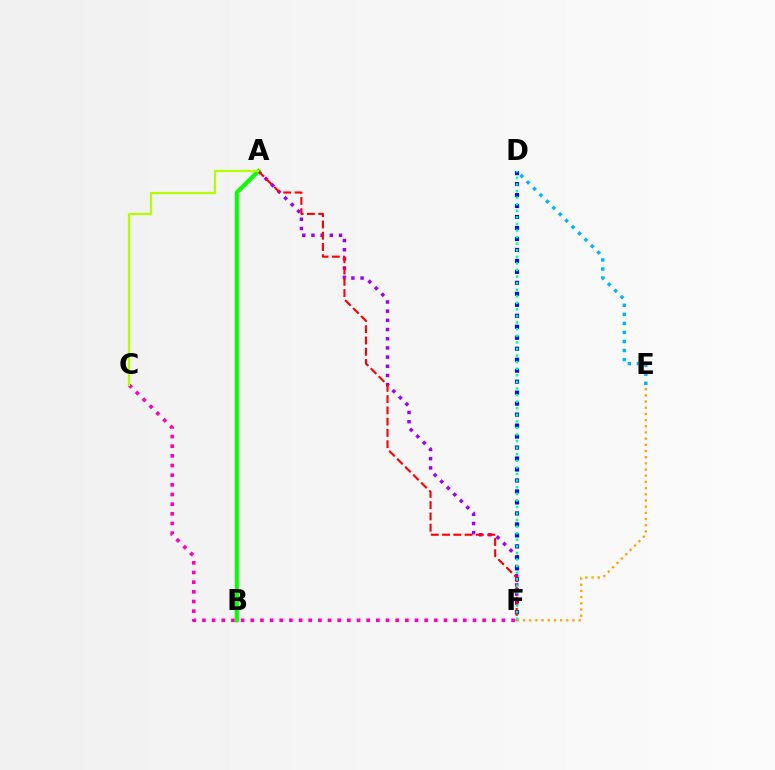{('C', 'F'): [{'color': '#ff00bd', 'line_style': 'dotted', 'thickness': 2.62}], ('A', 'F'): [{'color': '#9b00ff', 'line_style': 'dotted', 'thickness': 2.5}, {'color': '#ff0000', 'line_style': 'dashed', 'thickness': 1.53}], ('D', 'F'): [{'color': '#0010ff', 'line_style': 'dotted', 'thickness': 2.98}, {'color': '#00ff9d', 'line_style': 'dotted', 'thickness': 1.79}], ('E', 'F'): [{'color': '#ffa500', 'line_style': 'dotted', 'thickness': 1.68}], ('D', 'E'): [{'color': '#00b5ff', 'line_style': 'dotted', 'thickness': 2.46}], ('A', 'B'): [{'color': '#08ff00', 'line_style': 'solid', 'thickness': 2.95}], ('A', 'C'): [{'color': '#b3ff00', 'line_style': 'solid', 'thickness': 1.62}]}